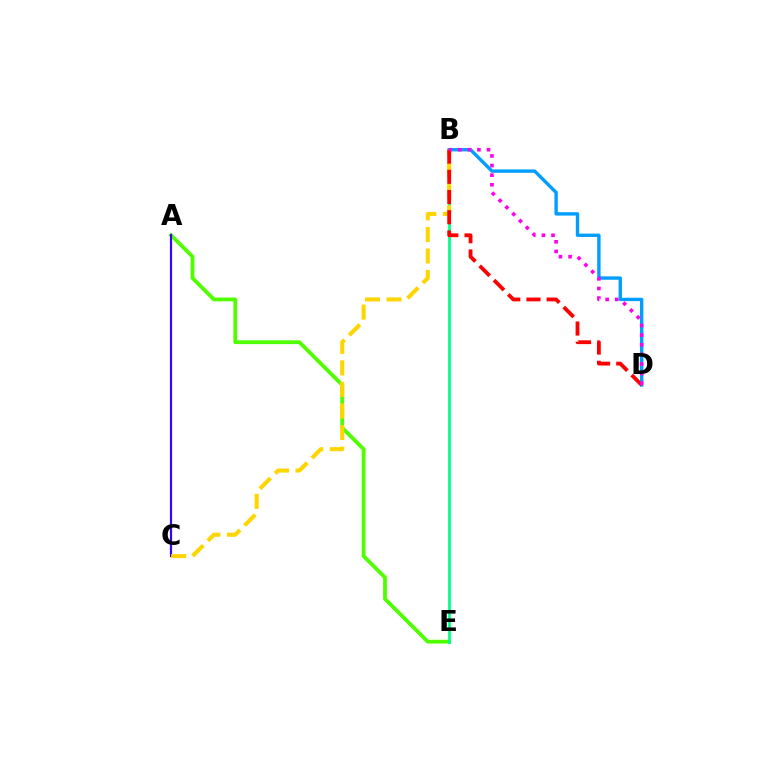{('A', 'E'): [{'color': '#4fff00', 'line_style': 'solid', 'thickness': 2.73}], ('A', 'C'): [{'color': '#3700ff', 'line_style': 'solid', 'thickness': 1.57}], ('B', 'E'): [{'color': '#00ff86', 'line_style': 'solid', 'thickness': 1.99}], ('B', 'D'): [{'color': '#009eff', 'line_style': 'solid', 'thickness': 2.43}, {'color': '#ff0000', 'line_style': 'dashed', 'thickness': 2.75}, {'color': '#ff00ed', 'line_style': 'dotted', 'thickness': 2.61}], ('B', 'C'): [{'color': '#ffd500', 'line_style': 'dashed', 'thickness': 2.93}]}